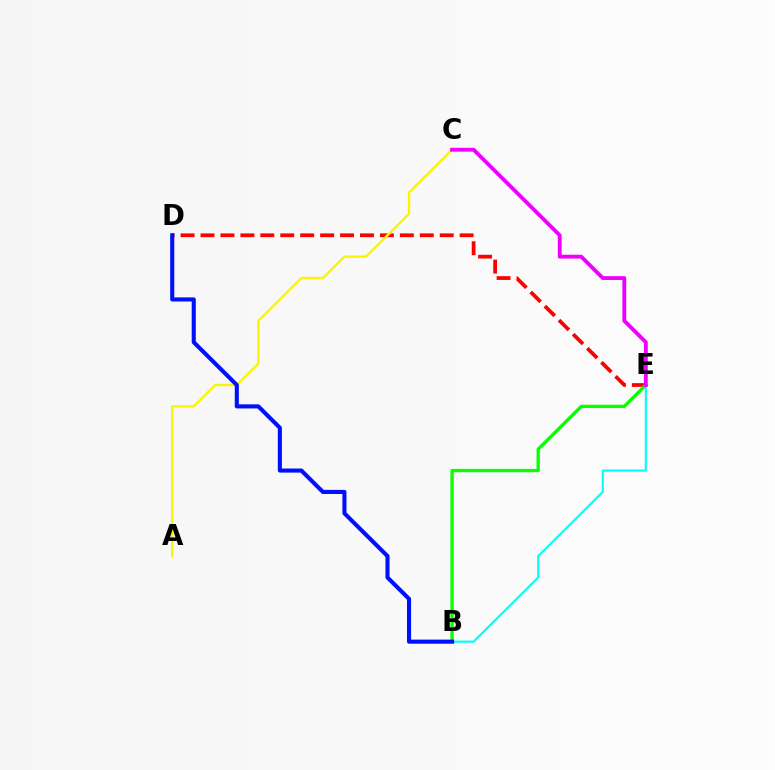{('D', 'E'): [{'color': '#ff0000', 'line_style': 'dashed', 'thickness': 2.71}], ('A', 'C'): [{'color': '#fcf500', 'line_style': 'solid', 'thickness': 1.71}], ('B', 'E'): [{'color': '#00fff6', 'line_style': 'solid', 'thickness': 1.53}, {'color': '#08ff00', 'line_style': 'solid', 'thickness': 2.39}], ('C', 'E'): [{'color': '#ee00ff', 'line_style': 'solid', 'thickness': 2.77}], ('B', 'D'): [{'color': '#0010ff', 'line_style': 'solid', 'thickness': 2.95}]}